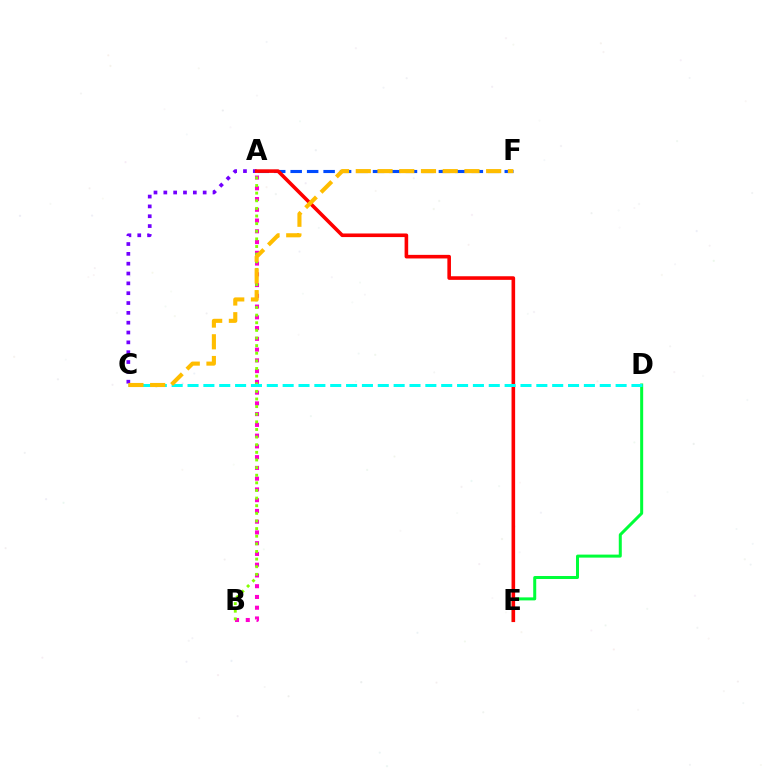{('A', 'B'): [{'color': '#ff00cf', 'line_style': 'dotted', 'thickness': 2.92}, {'color': '#84ff00', 'line_style': 'dotted', 'thickness': 2.07}], ('A', 'F'): [{'color': '#004bff', 'line_style': 'dashed', 'thickness': 2.24}], ('D', 'E'): [{'color': '#00ff39', 'line_style': 'solid', 'thickness': 2.17}], ('A', 'C'): [{'color': '#7200ff', 'line_style': 'dotted', 'thickness': 2.67}], ('A', 'E'): [{'color': '#ff0000', 'line_style': 'solid', 'thickness': 2.59}], ('C', 'D'): [{'color': '#00fff6', 'line_style': 'dashed', 'thickness': 2.15}], ('C', 'F'): [{'color': '#ffbd00', 'line_style': 'dashed', 'thickness': 2.95}]}